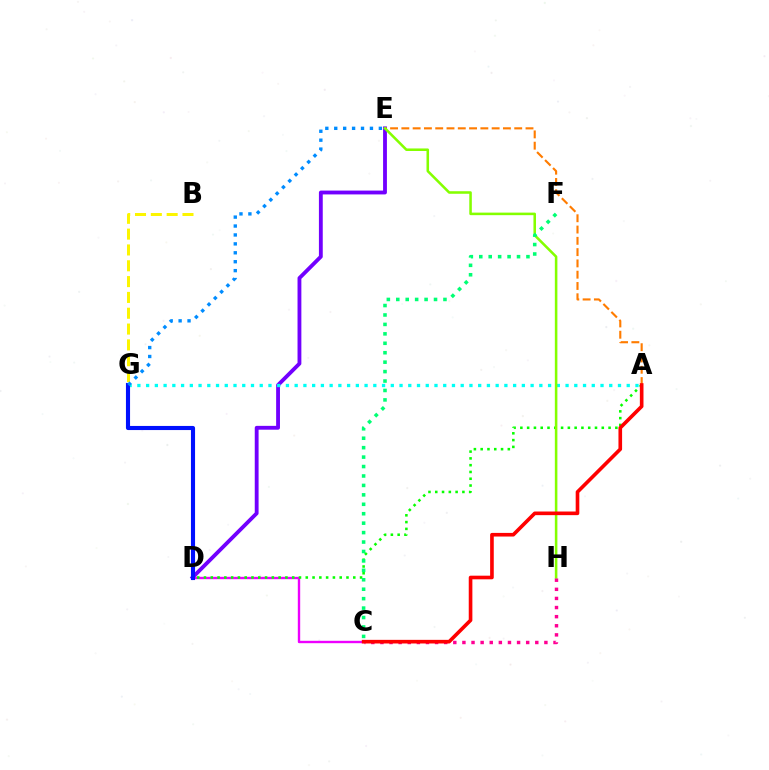{('D', 'E'): [{'color': '#7200ff', 'line_style': 'solid', 'thickness': 2.76}], ('A', 'G'): [{'color': '#00fff6', 'line_style': 'dotted', 'thickness': 2.37}], ('C', 'D'): [{'color': '#ee00ff', 'line_style': 'solid', 'thickness': 1.71}], ('A', 'D'): [{'color': '#08ff00', 'line_style': 'dotted', 'thickness': 1.84}], ('A', 'E'): [{'color': '#ff7c00', 'line_style': 'dashed', 'thickness': 1.53}], ('B', 'G'): [{'color': '#fcf500', 'line_style': 'dashed', 'thickness': 2.15}], ('D', 'G'): [{'color': '#0010ff', 'line_style': 'solid', 'thickness': 2.96}], ('E', 'H'): [{'color': '#84ff00', 'line_style': 'solid', 'thickness': 1.83}], ('C', 'H'): [{'color': '#ff0094', 'line_style': 'dotted', 'thickness': 2.48}], ('E', 'G'): [{'color': '#008cff', 'line_style': 'dotted', 'thickness': 2.42}], ('A', 'C'): [{'color': '#ff0000', 'line_style': 'solid', 'thickness': 2.62}], ('C', 'F'): [{'color': '#00ff74', 'line_style': 'dotted', 'thickness': 2.56}]}